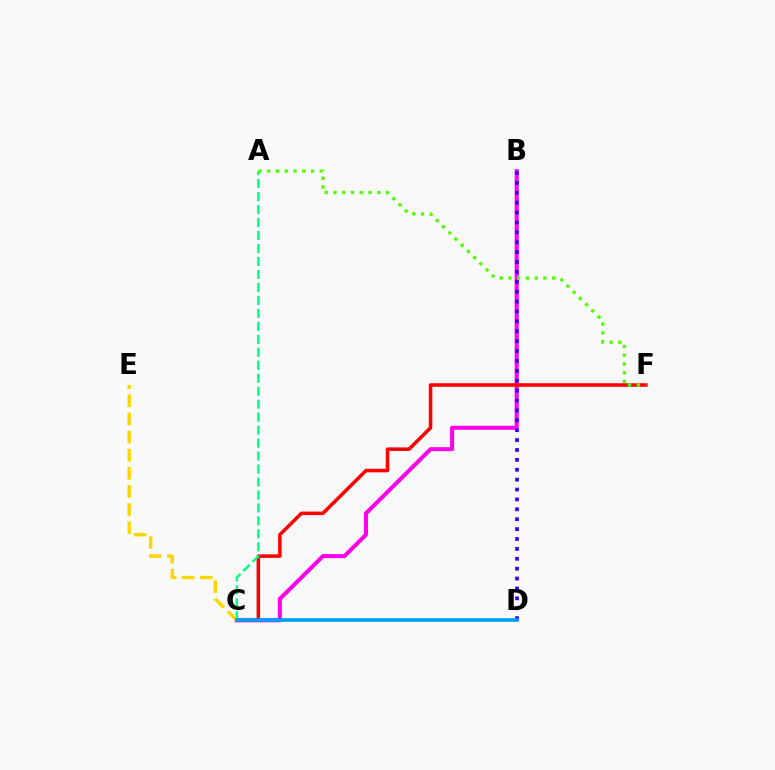{('B', 'C'): [{'color': '#ff00ed', 'line_style': 'solid', 'thickness': 2.9}], ('C', 'F'): [{'color': '#ff0000', 'line_style': 'solid', 'thickness': 2.53}], ('B', 'D'): [{'color': '#3700ff', 'line_style': 'dotted', 'thickness': 2.69}], ('A', 'C'): [{'color': '#00ff86', 'line_style': 'dashed', 'thickness': 1.76}], ('C', 'E'): [{'color': '#ffd500', 'line_style': 'dashed', 'thickness': 2.46}], ('A', 'F'): [{'color': '#4fff00', 'line_style': 'dotted', 'thickness': 2.38}], ('C', 'D'): [{'color': '#009eff', 'line_style': 'solid', 'thickness': 2.62}]}